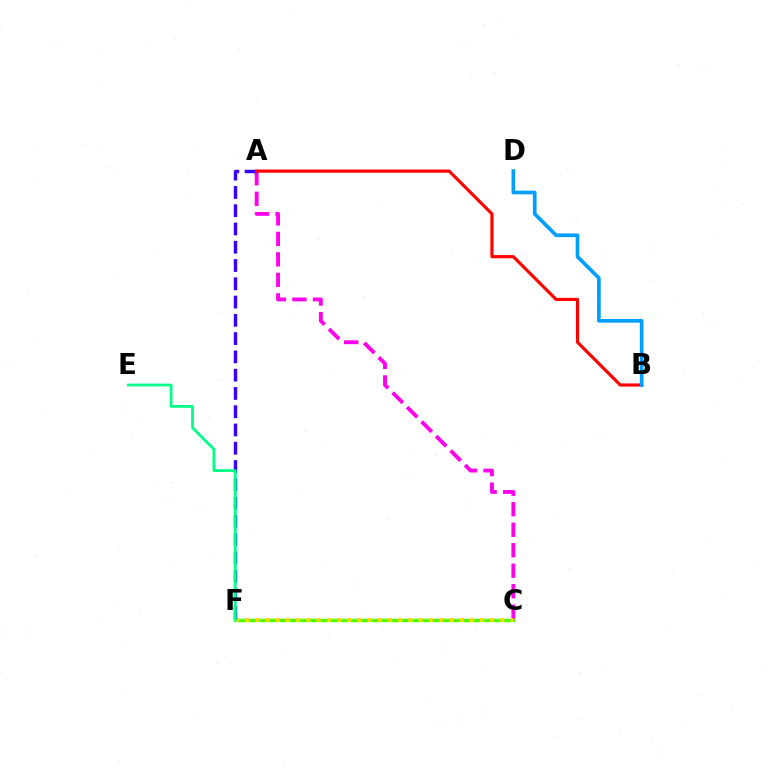{('A', 'C'): [{'color': '#ff00ed', 'line_style': 'dashed', 'thickness': 2.78}], ('C', 'F'): [{'color': '#4fff00', 'line_style': 'solid', 'thickness': 2.41}, {'color': '#ffd500', 'line_style': 'dotted', 'thickness': 2.77}], ('A', 'F'): [{'color': '#3700ff', 'line_style': 'dashed', 'thickness': 2.48}], ('A', 'B'): [{'color': '#ff0000', 'line_style': 'solid', 'thickness': 2.27}], ('B', 'D'): [{'color': '#009eff', 'line_style': 'solid', 'thickness': 2.64}], ('E', 'F'): [{'color': '#00ff86', 'line_style': 'solid', 'thickness': 1.98}]}